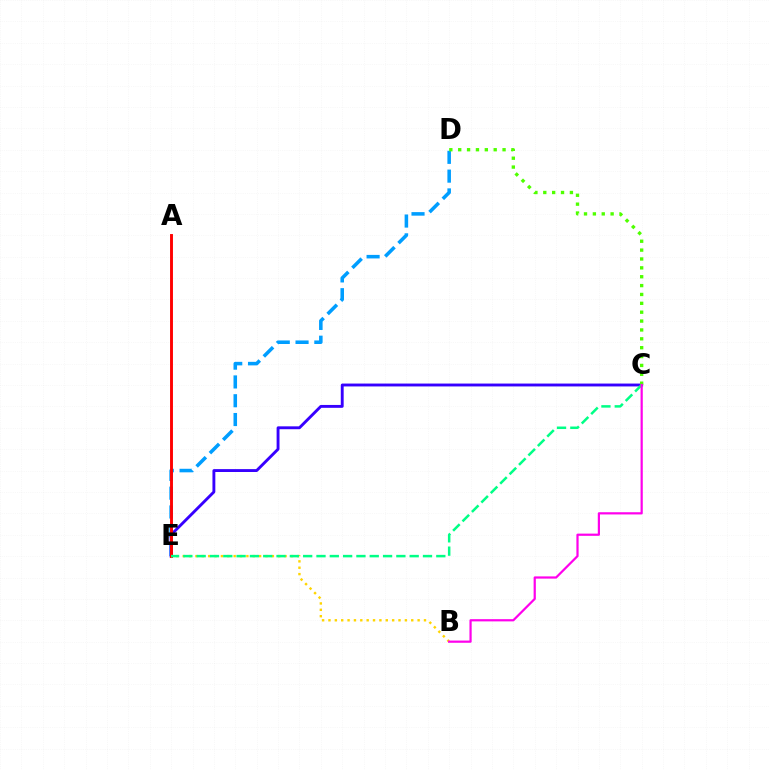{('D', 'E'): [{'color': '#009eff', 'line_style': 'dashed', 'thickness': 2.55}], ('C', 'E'): [{'color': '#3700ff', 'line_style': 'solid', 'thickness': 2.07}, {'color': '#00ff86', 'line_style': 'dashed', 'thickness': 1.81}], ('A', 'E'): [{'color': '#ff0000', 'line_style': 'solid', 'thickness': 2.09}], ('C', 'D'): [{'color': '#4fff00', 'line_style': 'dotted', 'thickness': 2.41}], ('B', 'E'): [{'color': '#ffd500', 'line_style': 'dotted', 'thickness': 1.73}], ('B', 'C'): [{'color': '#ff00ed', 'line_style': 'solid', 'thickness': 1.6}]}